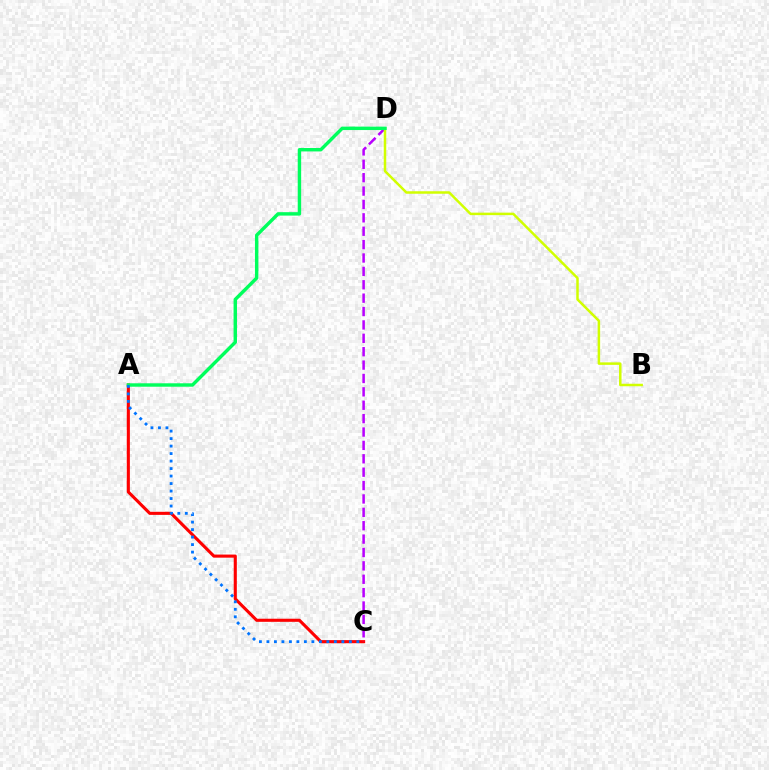{('A', 'C'): [{'color': '#ff0000', 'line_style': 'solid', 'thickness': 2.23}, {'color': '#0074ff', 'line_style': 'dotted', 'thickness': 2.04}], ('C', 'D'): [{'color': '#b900ff', 'line_style': 'dashed', 'thickness': 1.82}], ('B', 'D'): [{'color': '#d1ff00', 'line_style': 'solid', 'thickness': 1.8}], ('A', 'D'): [{'color': '#00ff5c', 'line_style': 'solid', 'thickness': 2.46}]}